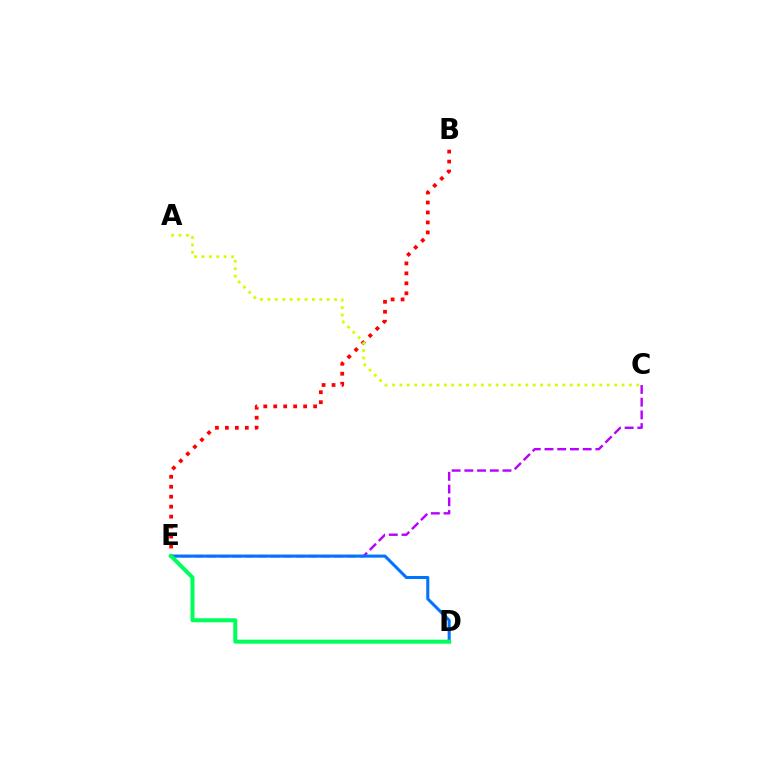{('B', 'E'): [{'color': '#ff0000', 'line_style': 'dotted', 'thickness': 2.71}], ('A', 'C'): [{'color': '#d1ff00', 'line_style': 'dotted', 'thickness': 2.01}], ('C', 'E'): [{'color': '#b900ff', 'line_style': 'dashed', 'thickness': 1.73}], ('D', 'E'): [{'color': '#0074ff', 'line_style': 'solid', 'thickness': 2.2}, {'color': '#00ff5c', 'line_style': 'solid', 'thickness': 2.89}]}